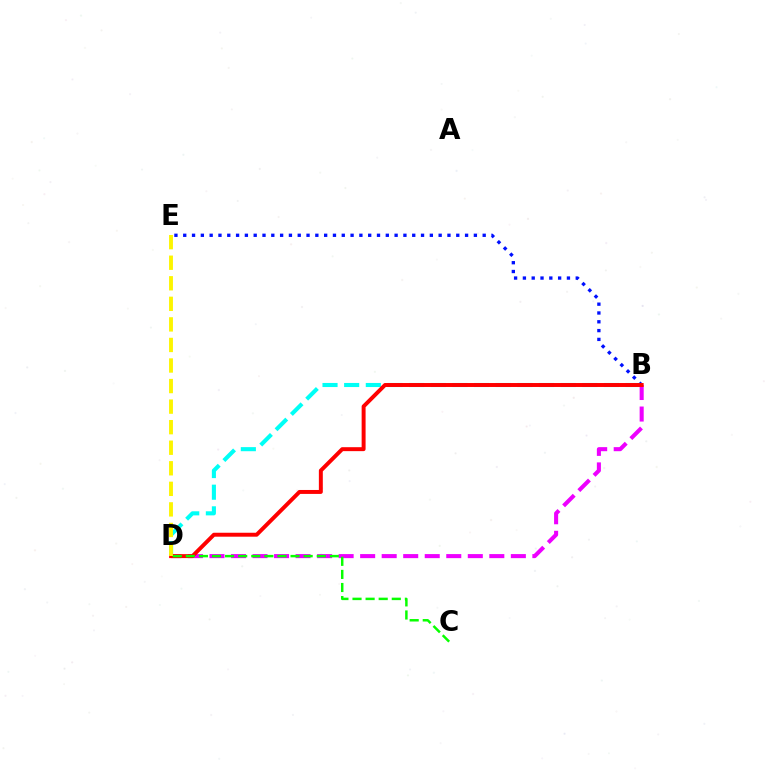{('B', 'D'): [{'color': '#00fff6', 'line_style': 'dashed', 'thickness': 2.94}, {'color': '#ee00ff', 'line_style': 'dashed', 'thickness': 2.92}, {'color': '#ff0000', 'line_style': 'solid', 'thickness': 2.84}], ('B', 'E'): [{'color': '#0010ff', 'line_style': 'dotted', 'thickness': 2.39}], ('C', 'D'): [{'color': '#08ff00', 'line_style': 'dashed', 'thickness': 1.78}], ('D', 'E'): [{'color': '#fcf500', 'line_style': 'dashed', 'thickness': 2.79}]}